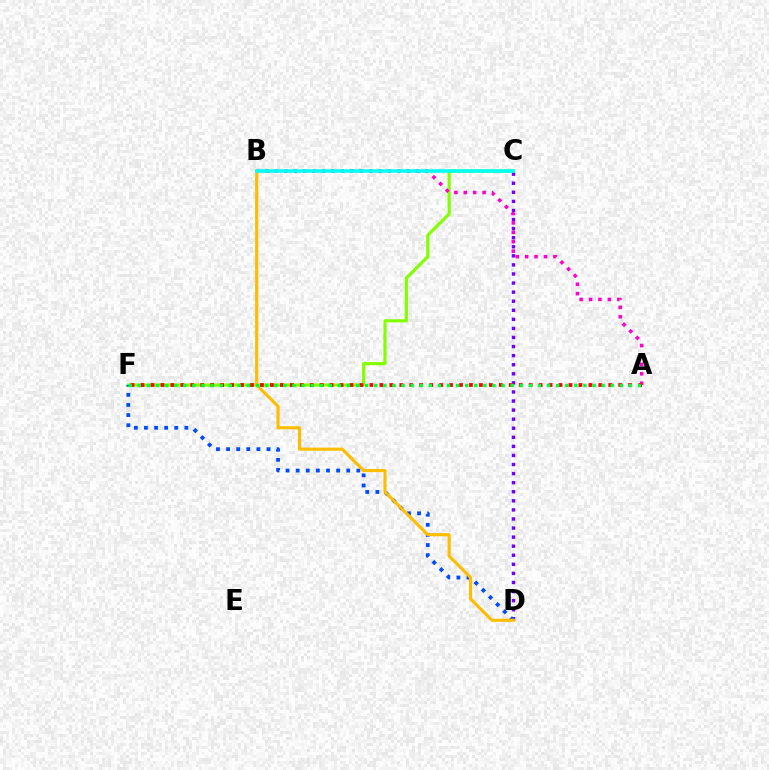{('C', 'F'): [{'color': '#84ff00', 'line_style': 'solid', 'thickness': 2.27}], ('C', 'D'): [{'color': '#7200ff', 'line_style': 'dotted', 'thickness': 2.47}], ('A', 'B'): [{'color': '#ff00cf', 'line_style': 'dotted', 'thickness': 2.56}], ('D', 'F'): [{'color': '#004bff', 'line_style': 'dotted', 'thickness': 2.75}], ('B', 'D'): [{'color': '#ffbd00', 'line_style': 'solid', 'thickness': 2.24}], ('A', 'F'): [{'color': '#ff0000', 'line_style': 'dotted', 'thickness': 2.7}, {'color': '#00ff39', 'line_style': 'dotted', 'thickness': 2.47}], ('B', 'C'): [{'color': '#00fff6', 'line_style': 'solid', 'thickness': 2.57}]}